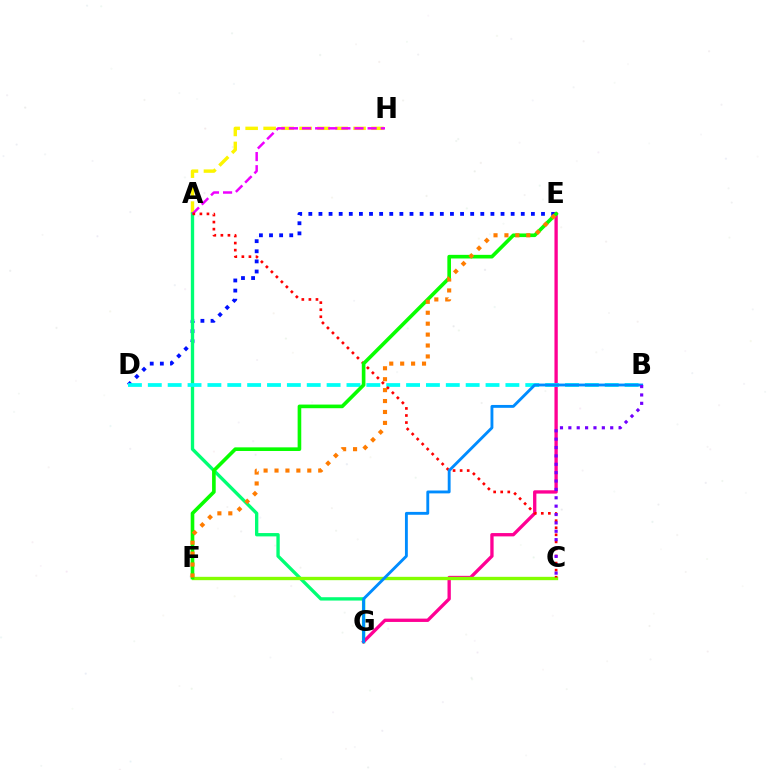{('A', 'H'): [{'color': '#fcf500', 'line_style': 'dashed', 'thickness': 2.44}, {'color': '#ee00ff', 'line_style': 'dashed', 'thickness': 1.78}], ('D', 'E'): [{'color': '#0010ff', 'line_style': 'dotted', 'thickness': 2.75}], ('A', 'G'): [{'color': '#00ff74', 'line_style': 'solid', 'thickness': 2.4}], ('E', 'G'): [{'color': '#ff0094', 'line_style': 'solid', 'thickness': 2.39}], ('B', 'D'): [{'color': '#00fff6', 'line_style': 'dashed', 'thickness': 2.7}], ('C', 'F'): [{'color': '#84ff00', 'line_style': 'solid', 'thickness': 2.41}], ('A', 'C'): [{'color': '#ff0000', 'line_style': 'dotted', 'thickness': 1.92}], ('E', 'F'): [{'color': '#08ff00', 'line_style': 'solid', 'thickness': 2.61}, {'color': '#ff7c00', 'line_style': 'dotted', 'thickness': 2.97}], ('B', 'G'): [{'color': '#008cff', 'line_style': 'solid', 'thickness': 2.07}], ('B', 'C'): [{'color': '#7200ff', 'line_style': 'dotted', 'thickness': 2.28}]}